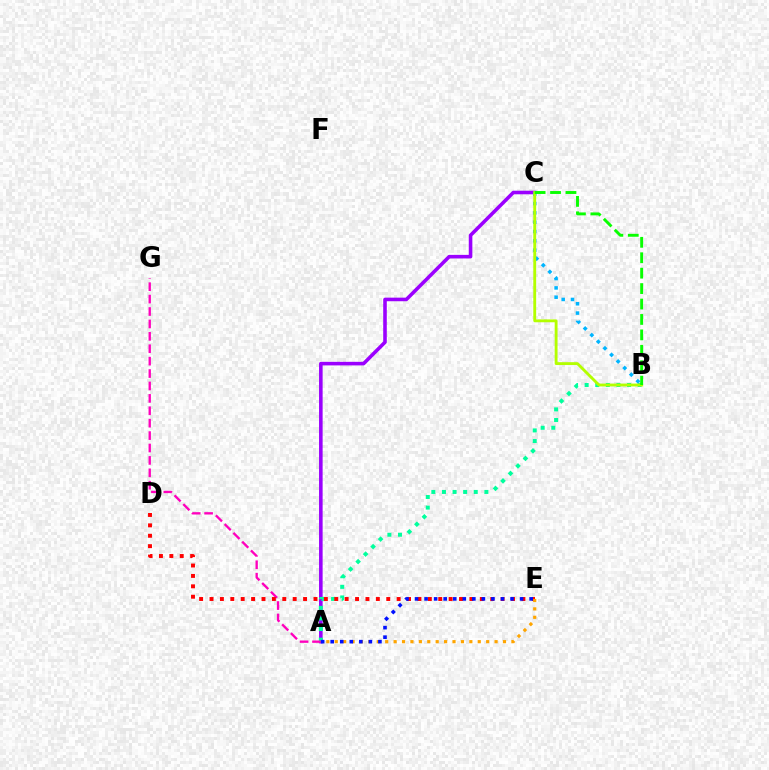{('A', 'C'): [{'color': '#9b00ff', 'line_style': 'solid', 'thickness': 2.58}], ('A', 'B'): [{'color': '#00ff9d', 'line_style': 'dotted', 'thickness': 2.88}], ('A', 'G'): [{'color': '#ff00bd', 'line_style': 'dashed', 'thickness': 1.69}], ('D', 'E'): [{'color': '#ff0000', 'line_style': 'dotted', 'thickness': 2.82}], ('A', 'E'): [{'color': '#ffa500', 'line_style': 'dotted', 'thickness': 2.29}, {'color': '#0010ff', 'line_style': 'dotted', 'thickness': 2.59}], ('B', 'C'): [{'color': '#00b5ff', 'line_style': 'dotted', 'thickness': 2.53}, {'color': '#b3ff00', 'line_style': 'solid', 'thickness': 2.06}, {'color': '#08ff00', 'line_style': 'dashed', 'thickness': 2.1}]}